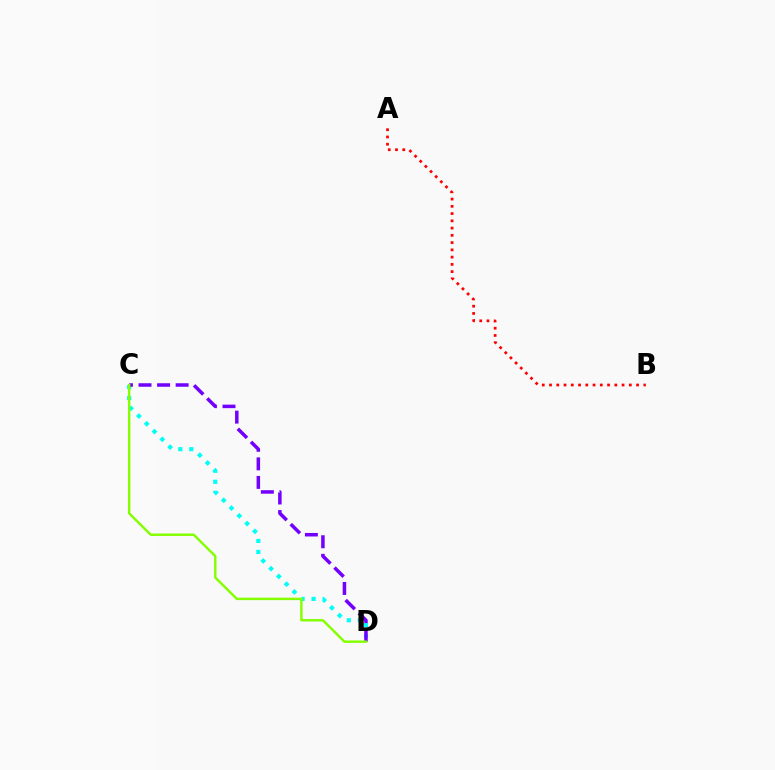{('C', 'D'): [{'color': '#00fff6', 'line_style': 'dotted', 'thickness': 2.99}, {'color': '#7200ff', 'line_style': 'dashed', 'thickness': 2.52}, {'color': '#84ff00', 'line_style': 'solid', 'thickness': 1.75}], ('A', 'B'): [{'color': '#ff0000', 'line_style': 'dotted', 'thickness': 1.97}]}